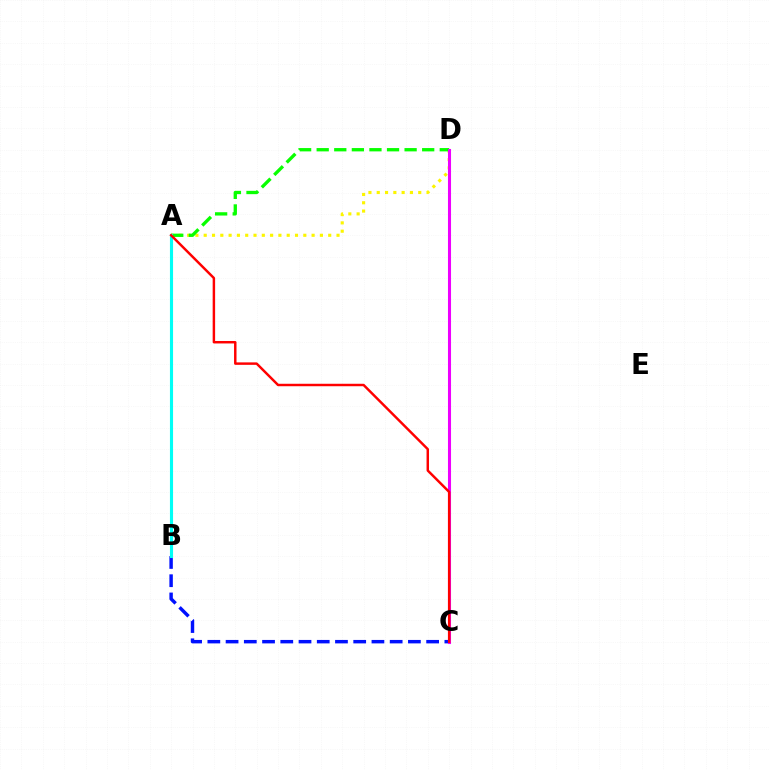{('B', 'C'): [{'color': '#0010ff', 'line_style': 'dashed', 'thickness': 2.48}], ('A', 'D'): [{'color': '#fcf500', 'line_style': 'dotted', 'thickness': 2.26}, {'color': '#08ff00', 'line_style': 'dashed', 'thickness': 2.39}], ('C', 'D'): [{'color': '#ee00ff', 'line_style': 'solid', 'thickness': 2.21}], ('A', 'B'): [{'color': '#00fff6', 'line_style': 'solid', 'thickness': 2.24}], ('A', 'C'): [{'color': '#ff0000', 'line_style': 'solid', 'thickness': 1.77}]}